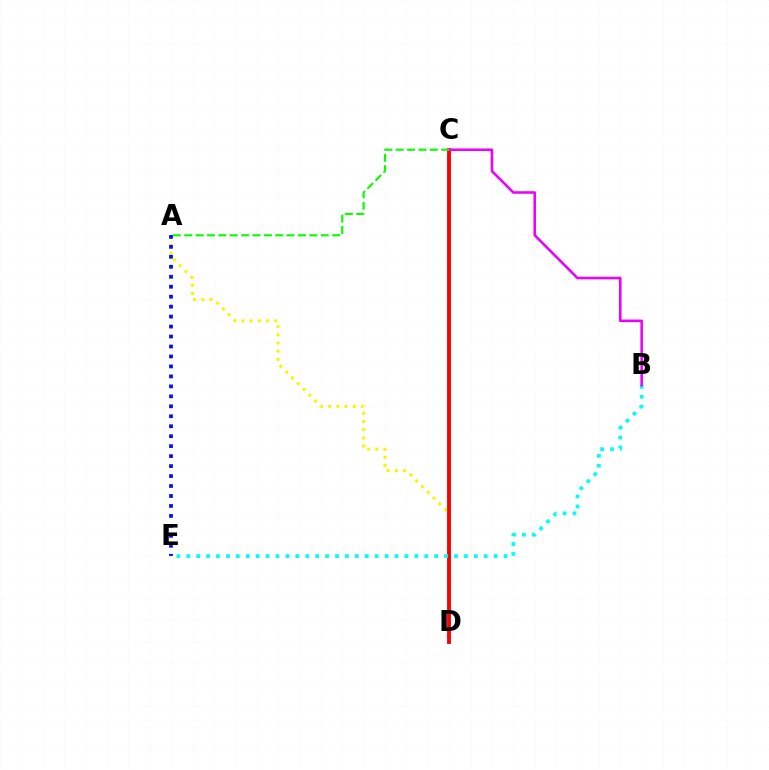{('A', 'D'): [{'color': '#fcf500', 'line_style': 'dotted', 'thickness': 2.22}], ('C', 'D'): [{'color': '#ff0000', 'line_style': 'solid', 'thickness': 2.78}], ('B', 'E'): [{'color': '#00fff6', 'line_style': 'dotted', 'thickness': 2.69}], ('B', 'C'): [{'color': '#ee00ff', 'line_style': 'solid', 'thickness': 1.85}], ('A', 'C'): [{'color': '#08ff00', 'line_style': 'dashed', 'thickness': 1.55}], ('A', 'E'): [{'color': '#0010ff', 'line_style': 'dotted', 'thickness': 2.71}]}